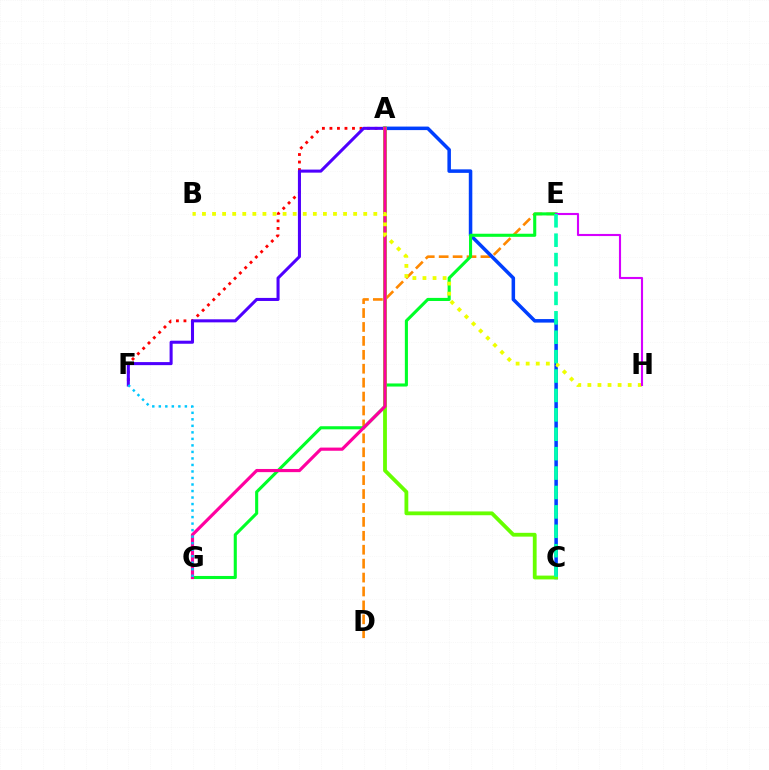{('A', 'F'): [{'color': '#ff0000', 'line_style': 'dotted', 'thickness': 2.04}, {'color': '#4f00ff', 'line_style': 'solid', 'thickness': 2.2}], ('D', 'E'): [{'color': '#ff8800', 'line_style': 'dashed', 'thickness': 1.89}], ('A', 'C'): [{'color': '#003fff', 'line_style': 'solid', 'thickness': 2.54}, {'color': '#66ff00', 'line_style': 'solid', 'thickness': 2.74}], ('E', 'G'): [{'color': '#00ff27', 'line_style': 'solid', 'thickness': 2.22}], ('A', 'G'): [{'color': '#ff00a0', 'line_style': 'solid', 'thickness': 2.28}], ('B', 'H'): [{'color': '#eeff00', 'line_style': 'dotted', 'thickness': 2.74}], ('E', 'H'): [{'color': '#d600ff', 'line_style': 'solid', 'thickness': 1.53}], ('C', 'E'): [{'color': '#00ffaf', 'line_style': 'dashed', 'thickness': 2.64}], ('F', 'G'): [{'color': '#00c7ff', 'line_style': 'dotted', 'thickness': 1.77}]}